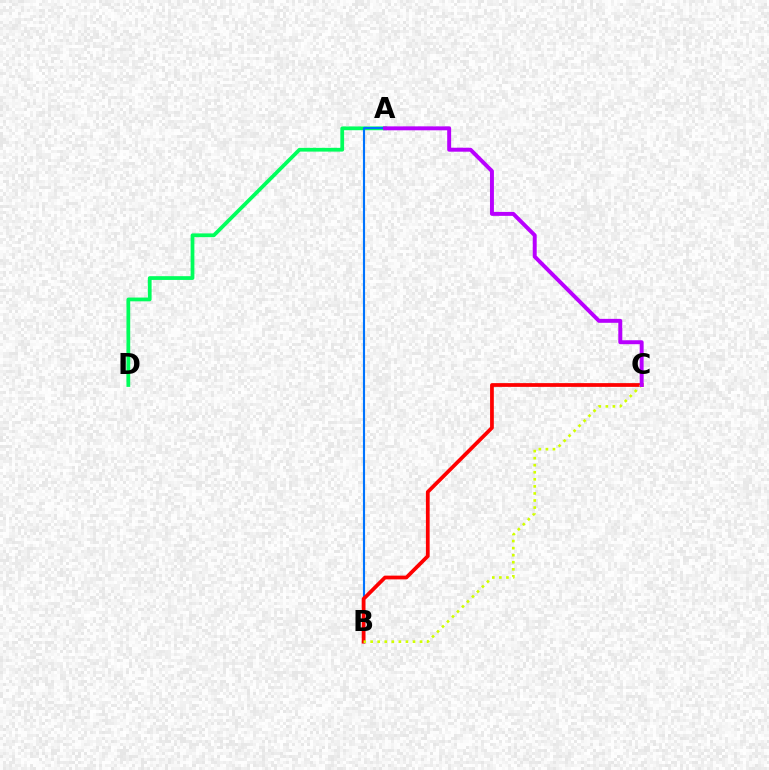{('A', 'D'): [{'color': '#00ff5c', 'line_style': 'solid', 'thickness': 2.71}], ('A', 'B'): [{'color': '#0074ff', 'line_style': 'solid', 'thickness': 1.54}], ('B', 'C'): [{'color': '#ff0000', 'line_style': 'solid', 'thickness': 2.7}, {'color': '#d1ff00', 'line_style': 'dotted', 'thickness': 1.92}], ('A', 'C'): [{'color': '#b900ff', 'line_style': 'solid', 'thickness': 2.83}]}